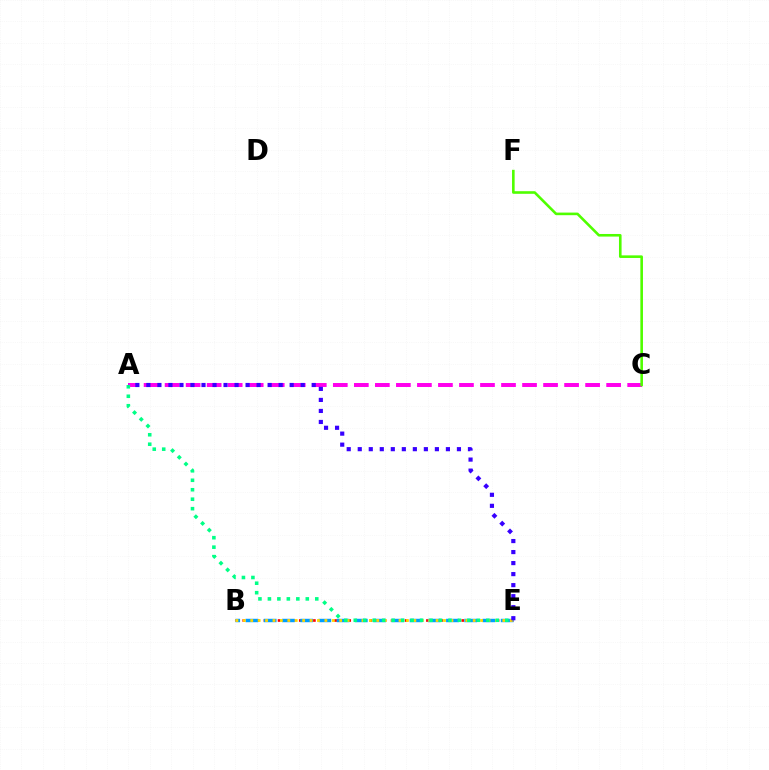{('B', 'E'): [{'color': '#ff0000', 'line_style': 'dotted', 'thickness': 1.92}, {'color': '#009eff', 'line_style': 'dashed', 'thickness': 2.48}, {'color': '#ffd500', 'line_style': 'dotted', 'thickness': 2.01}], ('A', 'C'): [{'color': '#ff00ed', 'line_style': 'dashed', 'thickness': 2.86}], ('C', 'F'): [{'color': '#4fff00', 'line_style': 'solid', 'thickness': 1.87}], ('A', 'E'): [{'color': '#00ff86', 'line_style': 'dotted', 'thickness': 2.57}, {'color': '#3700ff', 'line_style': 'dotted', 'thickness': 2.99}]}